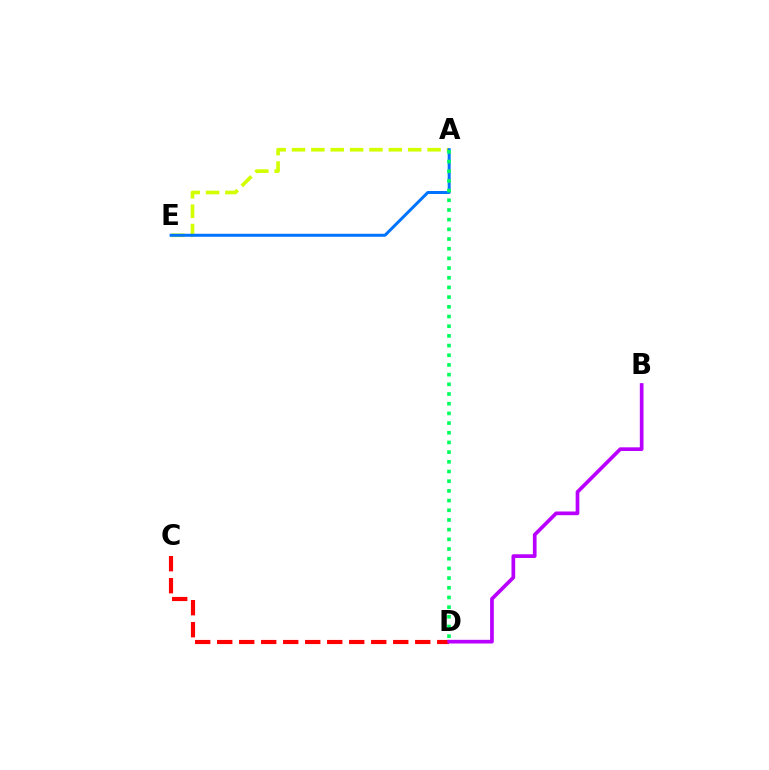{('A', 'E'): [{'color': '#d1ff00', 'line_style': 'dashed', 'thickness': 2.63}, {'color': '#0074ff', 'line_style': 'solid', 'thickness': 2.16}], ('C', 'D'): [{'color': '#ff0000', 'line_style': 'dashed', 'thickness': 2.99}], ('B', 'D'): [{'color': '#b900ff', 'line_style': 'solid', 'thickness': 2.66}], ('A', 'D'): [{'color': '#00ff5c', 'line_style': 'dotted', 'thickness': 2.63}]}